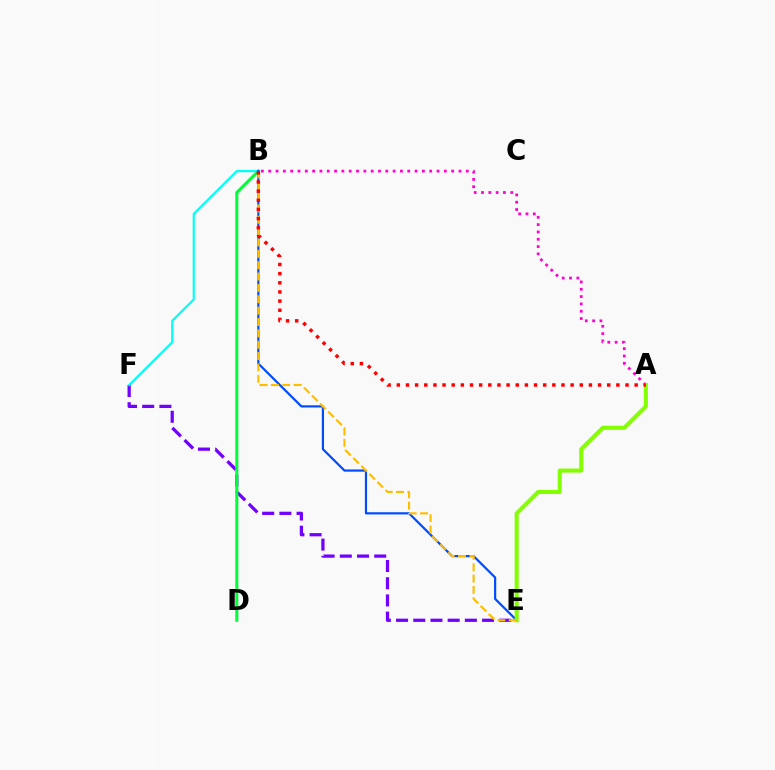{('E', 'F'): [{'color': '#7200ff', 'line_style': 'dashed', 'thickness': 2.34}], ('B', 'D'): [{'color': '#00ff39', 'line_style': 'solid', 'thickness': 2.19}], ('B', 'F'): [{'color': '#00fff6', 'line_style': 'solid', 'thickness': 1.57}], ('B', 'E'): [{'color': '#004bff', 'line_style': 'solid', 'thickness': 1.58}, {'color': '#ffbd00', 'line_style': 'dashed', 'thickness': 1.54}], ('A', 'B'): [{'color': '#ff00cf', 'line_style': 'dotted', 'thickness': 1.99}, {'color': '#ff0000', 'line_style': 'dotted', 'thickness': 2.49}], ('A', 'E'): [{'color': '#84ff00', 'line_style': 'solid', 'thickness': 2.92}]}